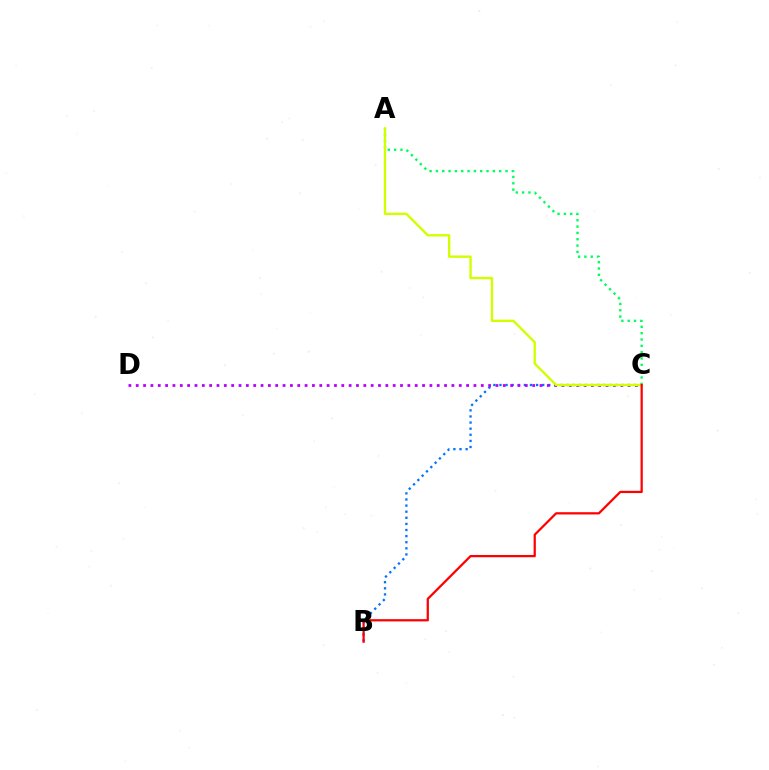{('B', 'C'): [{'color': '#0074ff', 'line_style': 'dotted', 'thickness': 1.66}, {'color': '#ff0000', 'line_style': 'solid', 'thickness': 1.61}], ('C', 'D'): [{'color': '#b900ff', 'line_style': 'dotted', 'thickness': 1.99}], ('A', 'C'): [{'color': '#00ff5c', 'line_style': 'dotted', 'thickness': 1.72}, {'color': '#d1ff00', 'line_style': 'solid', 'thickness': 1.71}]}